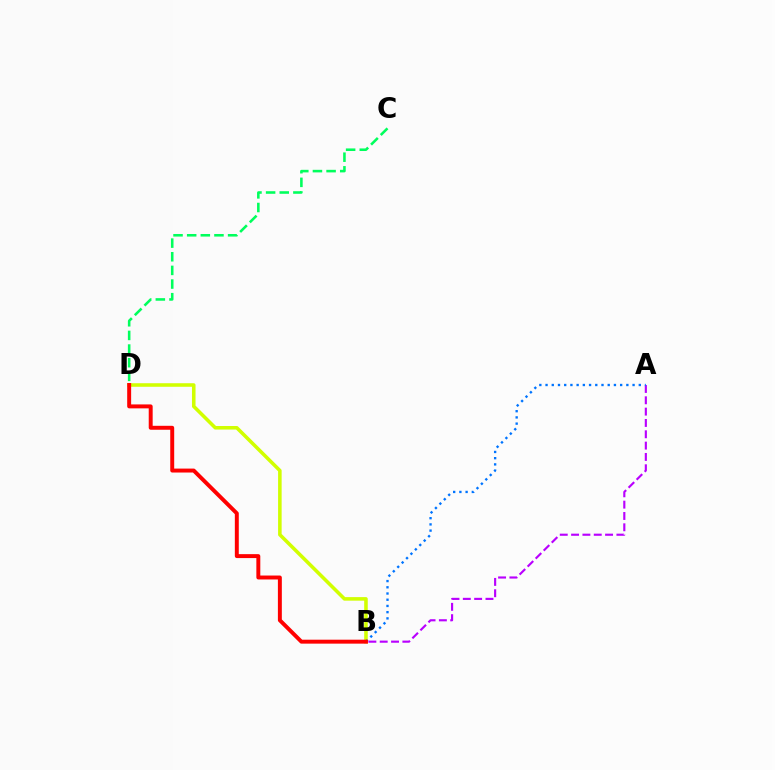{('A', 'B'): [{'color': '#b900ff', 'line_style': 'dashed', 'thickness': 1.54}, {'color': '#0074ff', 'line_style': 'dotted', 'thickness': 1.69}], ('B', 'D'): [{'color': '#d1ff00', 'line_style': 'solid', 'thickness': 2.56}, {'color': '#ff0000', 'line_style': 'solid', 'thickness': 2.84}], ('C', 'D'): [{'color': '#00ff5c', 'line_style': 'dashed', 'thickness': 1.85}]}